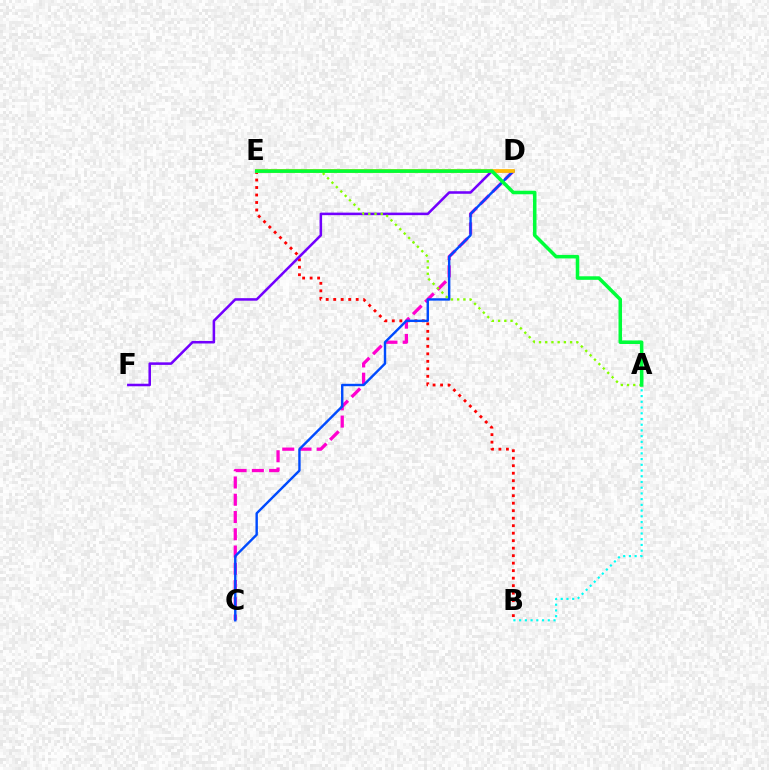{('B', 'E'): [{'color': '#ff0000', 'line_style': 'dotted', 'thickness': 2.04}], ('C', 'D'): [{'color': '#ff00cf', 'line_style': 'dashed', 'thickness': 2.34}, {'color': '#004bff', 'line_style': 'solid', 'thickness': 1.74}], ('D', 'F'): [{'color': '#7200ff', 'line_style': 'solid', 'thickness': 1.83}], ('A', 'B'): [{'color': '#00fff6', 'line_style': 'dotted', 'thickness': 1.56}], ('A', 'E'): [{'color': '#84ff00', 'line_style': 'dotted', 'thickness': 1.69}, {'color': '#00ff39', 'line_style': 'solid', 'thickness': 2.55}], ('D', 'E'): [{'color': '#ffbd00', 'line_style': 'solid', 'thickness': 2.67}]}